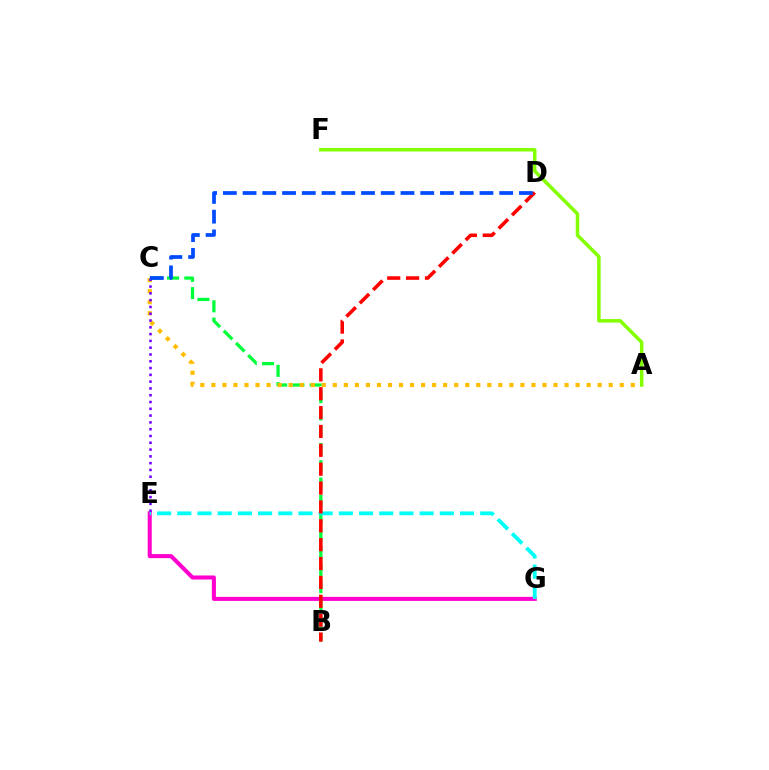{('E', 'G'): [{'color': '#ff00cf', 'line_style': 'solid', 'thickness': 2.92}, {'color': '#00fff6', 'line_style': 'dashed', 'thickness': 2.74}], ('B', 'C'): [{'color': '#00ff39', 'line_style': 'dashed', 'thickness': 2.35}], ('A', 'C'): [{'color': '#ffbd00', 'line_style': 'dotted', 'thickness': 3.0}], ('C', 'E'): [{'color': '#7200ff', 'line_style': 'dotted', 'thickness': 1.85}], ('B', 'D'): [{'color': '#ff0000', 'line_style': 'dashed', 'thickness': 2.56}], ('C', 'D'): [{'color': '#004bff', 'line_style': 'dashed', 'thickness': 2.68}], ('A', 'F'): [{'color': '#84ff00', 'line_style': 'solid', 'thickness': 2.53}]}